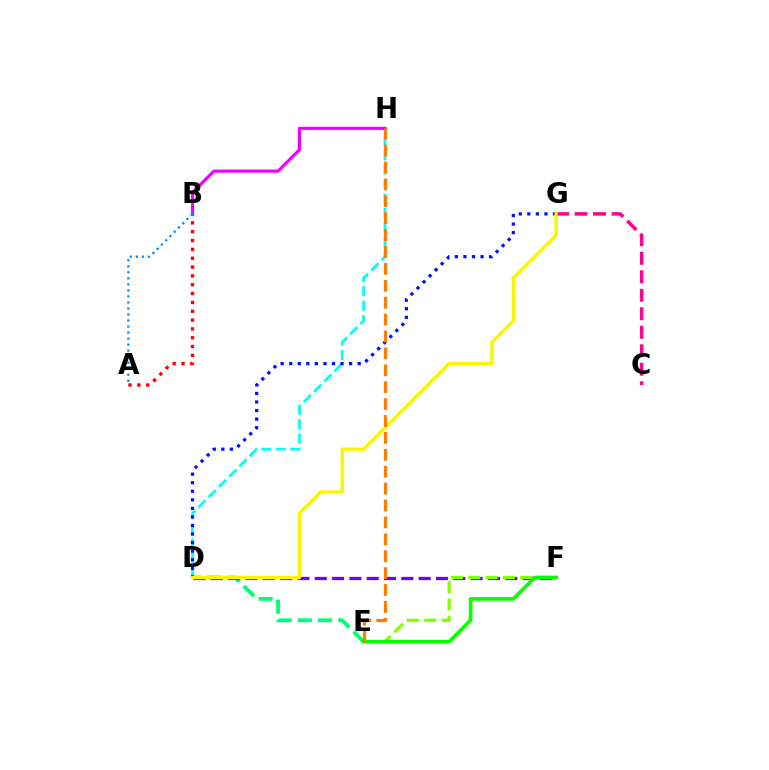{('D', 'H'): [{'color': '#00fff6', 'line_style': 'dashed', 'thickness': 1.97}], ('D', 'E'): [{'color': '#00ff74', 'line_style': 'dashed', 'thickness': 2.74}], ('A', 'B'): [{'color': '#ff0000', 'line_style': 'dotted', 'thickness': 2.4}, {'color': '#008cff', 'line_style': 'dotted', 'thickness': 1.64}], ('D', 'F'): [{'color': '#7200ff', 'line_style': 'dashed', 'thickness': 2.35}], ('E', 'F'): [{'color': '#84ff00', 'line_style': 'dashed', 'thickness': 2.36}, {'color': '#08ff00', 'line_style': 'solid', 'thickness': 2.62}], ('B', 'H'): [{'color': '#ee00ff', 'line_style': 'solid', 'thickness': 2.25}], ('C', 'G'): [{'color': '#ff0094', 'line_style': 'dashed', 'thickness': 2.51}], ('D', 'G'): [{'color': '#0010ff', 'line_style': 'dotted', 'thickness': 2.33}, {'color': '#fcf500', 'line_style': 'solid', 'thickness': 2.42}], ('E', 'H'): [{'color': '#ff7c00', 'line_style': 'dashed', 'thickness': 2.3}]}